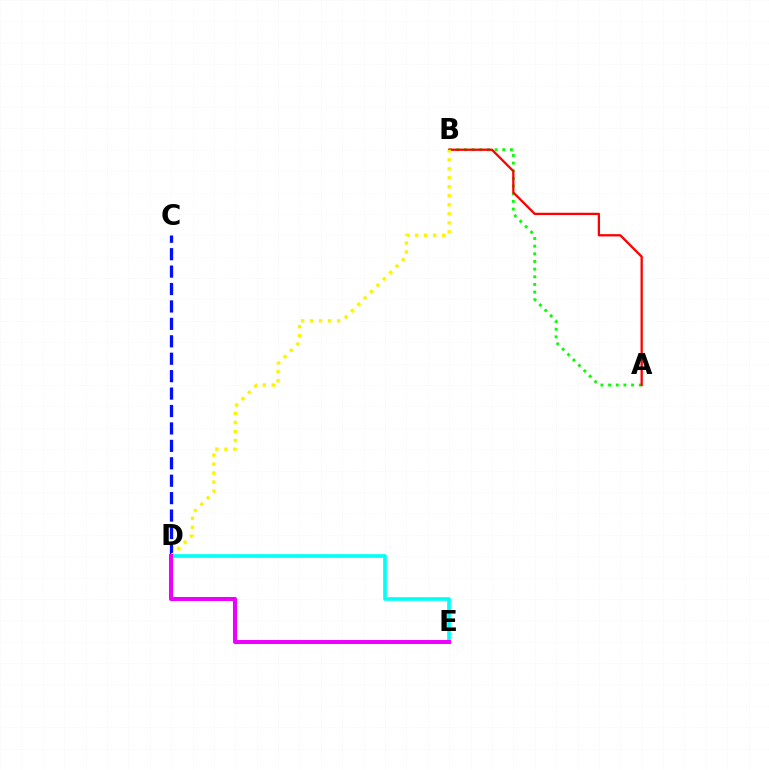{('A', 'B'): [{'color': '#08ff00', 'line_style': 'dotted', 'thickness': 2.08}, {'color': '#ff0000', 'line_style': 'solid', 'thickness': 1.65}], ('C', 'D'): [{'color': '#0010ff', 'line_style': 'dashed', 'thickness': 2.37}], ('B', 'D'): [{'color': '#fcf500', 'line_style': 'dotted', 'thickness': 2.45}], ('D', 'E'): [{'color': '#00fff6', 'line_style': 'solid', 'thickness': 2.63}, {'color': '#ee00ff', 'line_style': 'solid', 'thickness': 2.91}]}